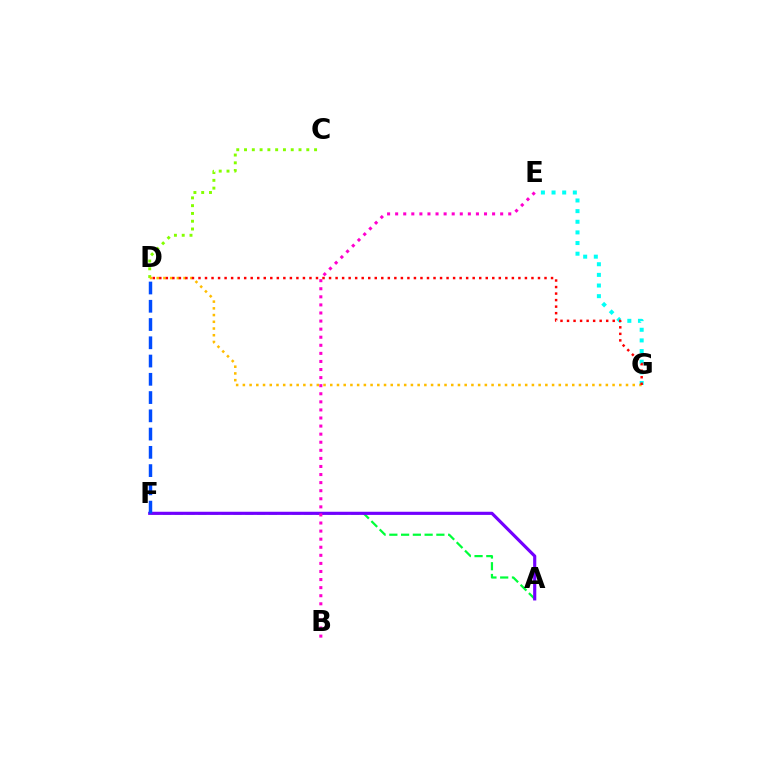{('A', 'F'): [{'color': '#00ff39', 'line_style': 'dashed', 'thickness': 1.6}, {'color': '#7200ff', 'line_style': 'solid', 'thickness': 2.27}], ('B', 'E'): [{'color': '#ff00cf', 'line_style': 'dotted', 'thickness': 2.19}], ('C', 'D'): [{'color': '#84ff00', 'line_style': 'dotted', 'thickness': 2.11}], ('E', 'G'): [{'color': '#00fff6', 'line_style': 'dotted', 'thickness': 2.89}], ('D', 'G'): [{'color': '#ffbd00', 'line_style': 'dotted', 'thickness': 1.83}, {'color': '#ff0000', 'line_style': 'dotted', 'thickness': 1.77}], ('D', 'F'): [{'color': '#004bff', 'line_style': 'dashed', 'thickness': 2.48}]}